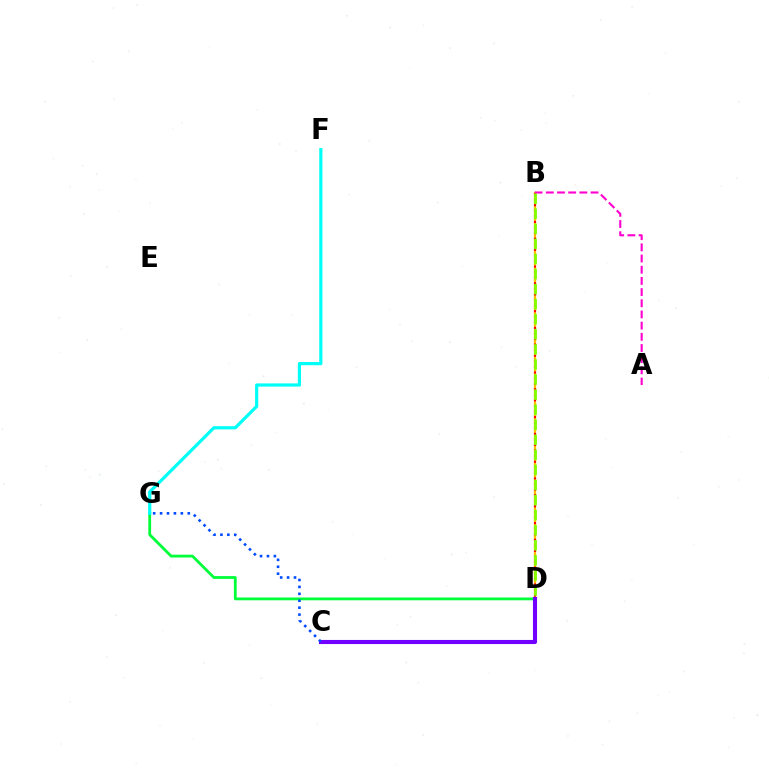{('D', 'G'): [{'color': '#00ff39', 'line_style': 'solid', 'thickness': 2.01}], ('F', 'G'): [{'color': '#00fff6', 'line_style': 'solid', 'thickness': 2.29}], ('B', 'D'): [{'color': '#ffbd00', 'line_style': 'solid', 'thickness': 1.64}, {'color': '#ff0000', 'line_style': 'dotted', 'thickness': 1.52}, {'color': '#84ff00', 'line_style': 'dashed', 'thickness': 2.05}], ('C', 'D'): [{'color': '#7200ff', 'line_style': 'solid', 'thickness': 2.95}], ('C', 'G'): [{'color': '#004bff', 'line_style': 'dotted', 'thickness': 1.88}], ('A', 'B'): [{'color': '#ff00cf', 'line_style': 'dashed', 'thickness': 1.52}]}